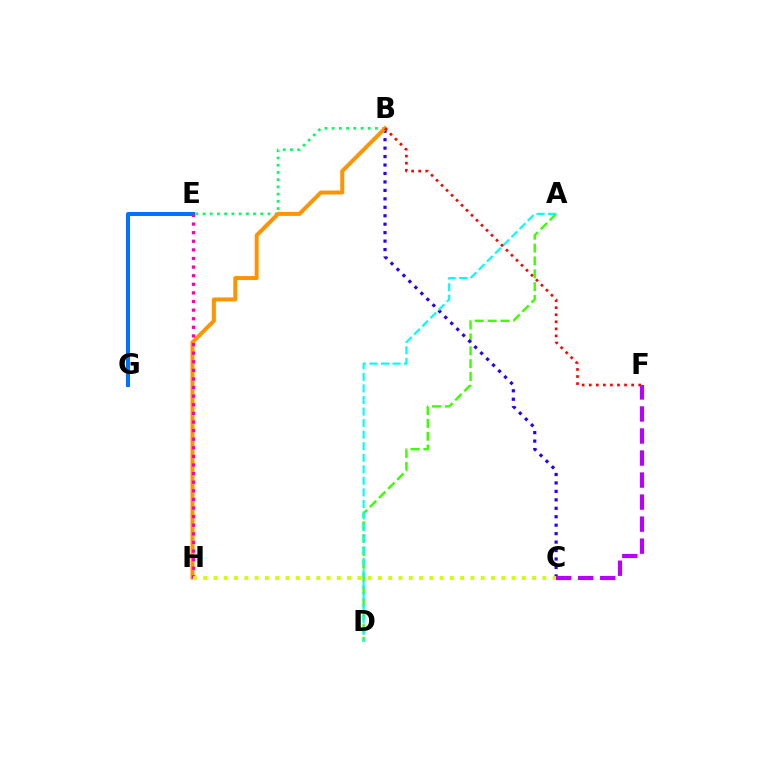{('B', 'E'): [{'color': '#00ff5c', 'line_style': 'dotted', 'thickness': 1.96}], ('A', 'D'): [{'color': '#3dff00', 'line_style': 'dashed', 'thickness': 1.75}, {'color': '#00fff6', 'line_style': 'dashed', 'thickness': 1.57}], ('B', 'C'): [{'color': '#2500ff', 'line_style': 'dotted', 'thickness': 2.3}], ('B', 'H'): [{'color': '#ff9400', 'line_style': 'solid', 'thickness': 2.87}], ('B', 'F'): [{'color': '#ff0000', 'line_style': 'dotted', 'thickness': 1.92}], ('E', 'G'): [{'color': '#0074ff', 'line_style': 'solid', 'thickness': 2.88}], ('E', 'H'): [{'color': '#ff00ac', 'line_style': 'dotted', 'thickness': 2.34}], ('C', 'F'): [{'color': '#b900ff', 'line_style': 'dashed', 'thickness': 2.99}], ('C', 'H'): [{'color': '#d1ff00', 'line_style': 'dotted', 'thickness': 2.79}]}